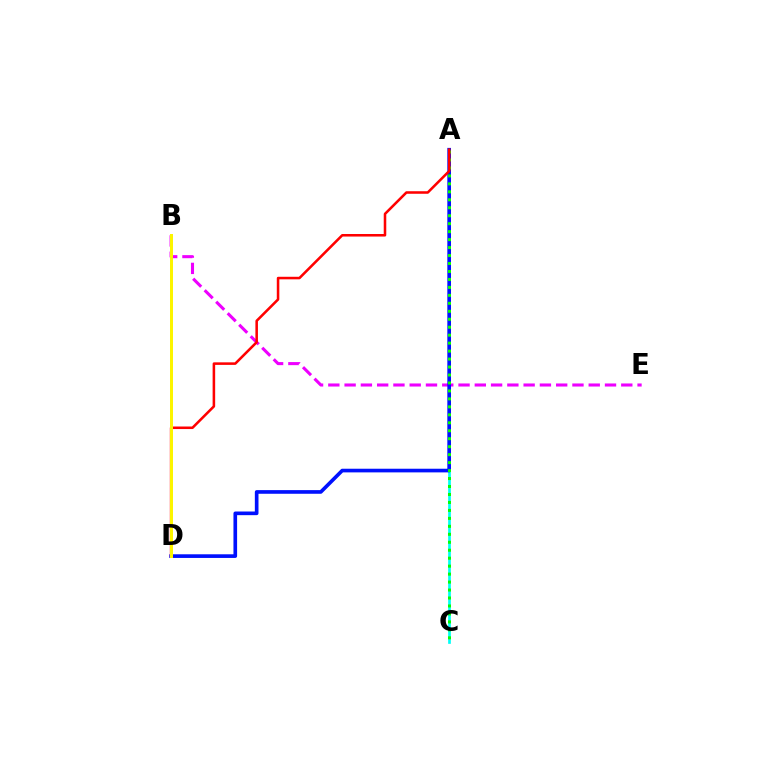{('B', 'E'): [{'color': '#ee00ff', 'line_style': 'dashed', 'thickness': 2.21}], ('A', 'C'): [{'color': '#00fff6', 'line_style': 'solid', 'thickness': 1.95}, {'color': '#08ff00', 'line_style': 'dotted', 'thickness': 2.16}], ('A', 'D'): [{'color': '#0010ff', 'line_style': 'solid', 'thickness': 2.63}, {'color': '#ff0000', 'line_style': 'solid', 'thickness': 1.84}], ('B', 'D'): [{'color': '#fcf500', 'line_style': 'solid', 'thickness': 2.16}]}